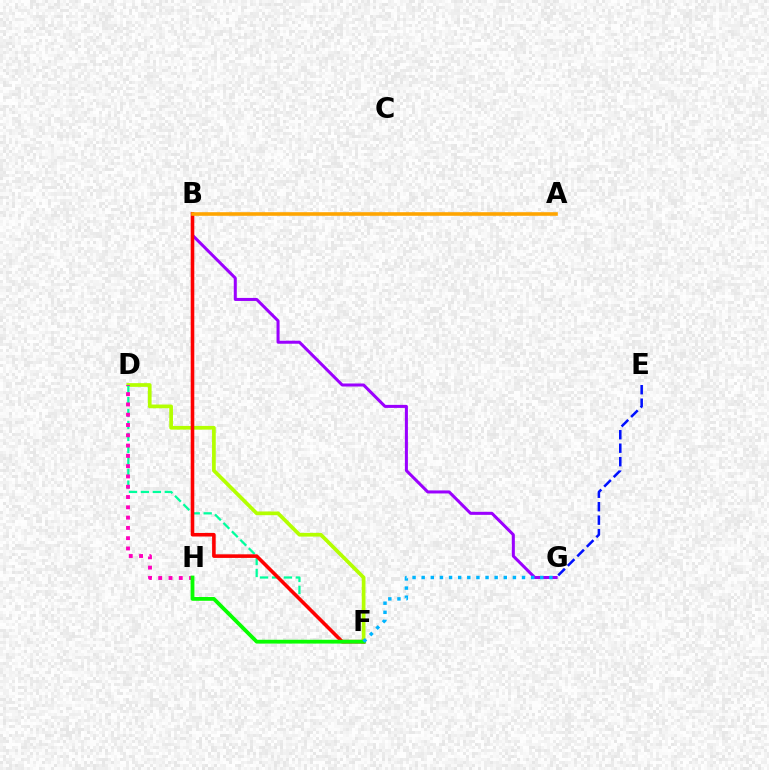{('D', 'F'): [{'color': '#b3ff00', 'line_style': 'solid', 'thickness': 2.67}, {'color': '#00ff9d', 'line_style': 'dashed', 'thickness': 1.62}], ('B', 'G'): [{'color': '#9b00ff', 'line_style': 'solid', 'thickness': 2.18}], ('D', 'H'): [{'color': '#ff00bd', 'line_style': 'dotted', 'thickness': 2.8}], ('B', 'F'): [{'color': '#ff0000', 'line_style': 'solid', 'thickness': 2.58}], ('F', 'H'): [{'color': '#08ff00', 'line_style': 'solid', 'thickness': 2.74}], ('E', 'G'): [{'color': '#0010ff', 'line_style': 'dashed', 'thickness': 1.83}], ('F', 'G'): [{'color': '#00b5ff', 'line_style': 'dotted', 'thickness': 2.48}], ('A', 'B'): [{'color': '#ffa500', 'line_style': 'solid', 'thickness': 2.59}]}